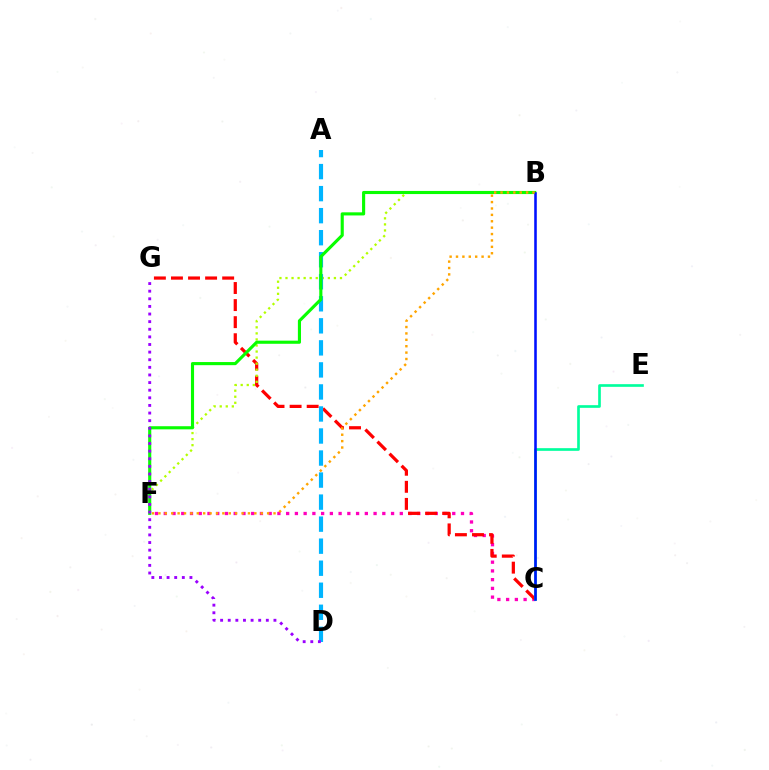{('C', 'F'): [{'color': '#ff00bd', 'line_style': 'dotted', 'thickness': 2.38}], ('C', 'G'): [{'color': '#ff0000', 'line_style': 'dashed', 'thickness': 2.32}], ('B', 'F'): [{'color': '#b3ff00', 'line_style': 'dotted', 'thickness': 1.64}, {'color': '#08ff00', 'line_style': 'solid', 'thickness': 2.25}, {'color': '#ffa500', 'line_style': 'dotted', 'thickness': 1.74}], ('A', 'D'): [{'color': '#00b5ff', 'line_style': 'dashed', 'thickness': 2.99}], ('C', 'E'): [{'color': '#00ff9d', 'line_style': 'solid', 'thickness': 1.92}], ('B', 'C'): [{'color': '#0010ff', 'line_style': 'solid', 'thickness': 1.85}], ('D', 'G'): [{'color': '#9b00ff', 'line_style': 'dotted', 'thickness': 2.07}]}